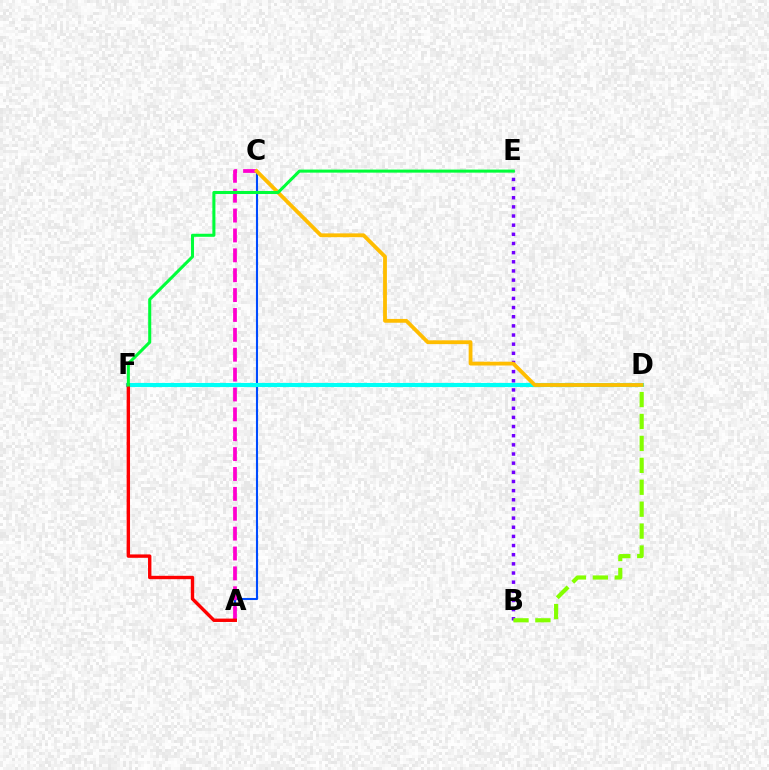{('A', 'C'): [{'color': '#004bff', 'line_style': 'solid', 'thickness': 1.51}, {'color': '#ff00cf', 'line_style': 'dashed', 'thickness': 2.7}], ('B', 'E'): [{'color': '#7200ff', 'line_style': 'dotted', 'thickness': 2.49}], ('D', 'F'): [{'color': '#00fff6', 'line_style': 'solid', 'thickness': 2.96}], ('A', 'F'): [{'color': '#ff0000', 'line_style': 'solid', 'thickness': 2.44}], ('C', 'D'): [{'color': '#ffbd00', 'line_style': 'solid', 'thickness': 2.74}], ('E', 'F'): [{'color': '#00ff39', 'line_style': 'solid', 'thickness': 2.2}], ('B', 'D'): [{'color': '#84ff00', 'line_style': 'dashed', 'thickness': 2.98}]}